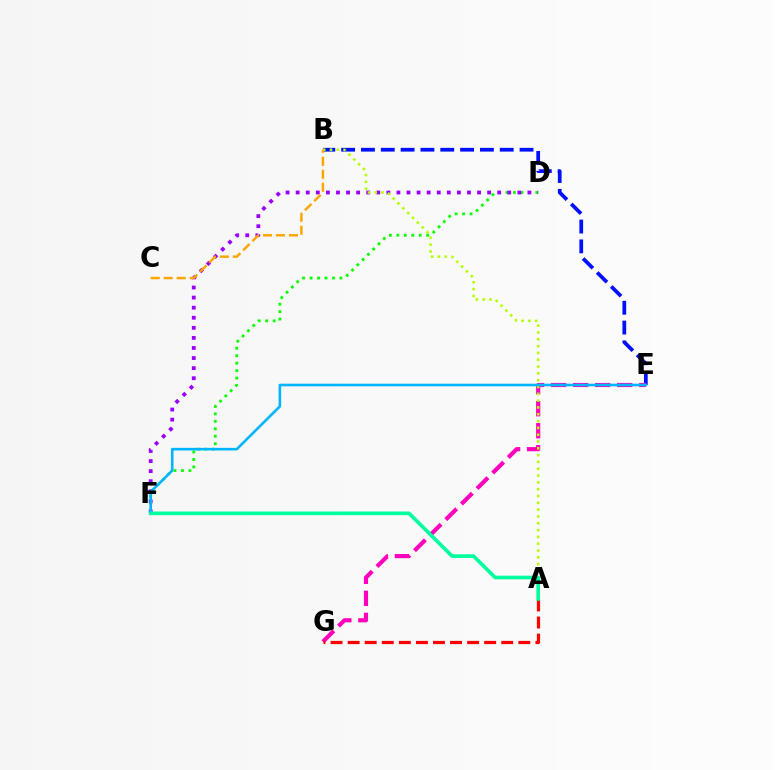{('D', 'F'): [{'color': '#08ff00', 'line_style': 'dotted', 'thickness': 2.03}, {'color': '#9b00ff', 'line_style': 'dotted', 'thickness': 2.74}], ('B', 'E'): [{'color': '#0010ff', 'line_style': 'dashed', 'thickness': 2.69}], ('E', 'G'): [{'color': '#ff00bd', 'line_style': 'dashed', 'thickness': 2.99}], ('A', 'B'): [{'color': '#b3ff00', 'line_style': 'dotted', 'thickness': 1.85}], ('B', 'C'): [{'color': '#ffa500', 'line_style': 'dashed', 'thickness': 1.76}], ('E', 'F'): [{'color': '#00b5ff', 'line_style': 'solid', 'thickness': 1.88}], ('A', 'G'): [{'color': '#ff0000', 'line_style': 'dashed', 'thickness': 2.32}], ('A', 'F'): [{'color': '#00ff9d', 'line_style': 'solid', 'thickness': 2.62}]}